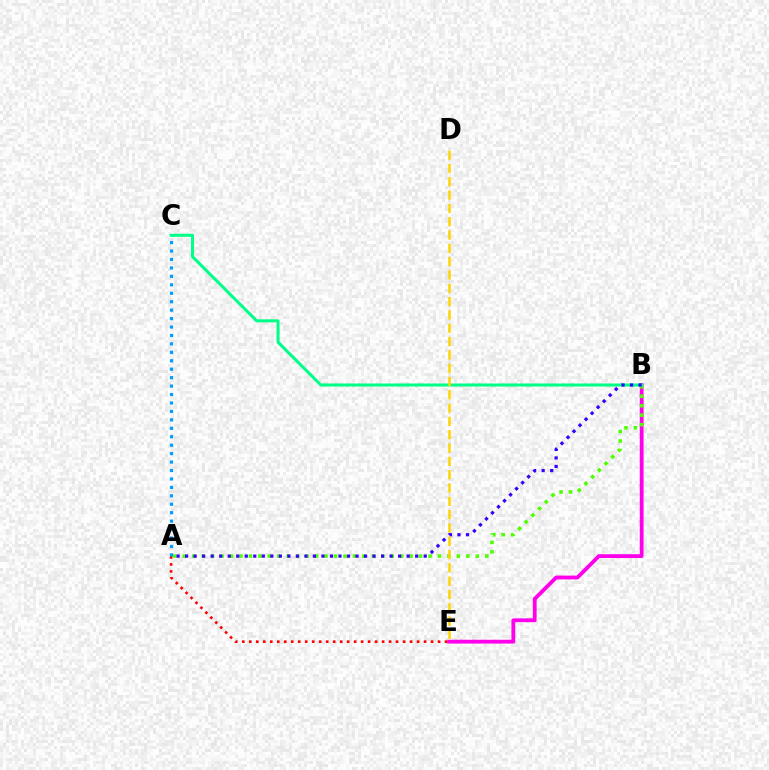{('B', 'E'): [{'color': '#ff00ed', 'line_style': 'solid', 'thickness': 2.74}], ('A', 'E'): [{'color': '#ff0000', 'line_style': 'dotted', 'thickness': 1.9}], ('A', 'B'): [{'color': '#4fff00', 'line_style': 'dotted', 'thickness': 2.57}, {'color': '#3700ff', 'line_style': 'dotted', 'thickness': 2.32}], ('A', 'C'): [{'color': '#009eff', 'line_style': 'dotted', 'thickness': 2.29}], ('B', 'C'): [{'color': '#00ff86', 'line_style': 'solid', 'thickness': 2.18}], ('D', 'E'): [{'color': '#ffd500', 'line_style': 'dashed', 'thickness': 1.81}]}